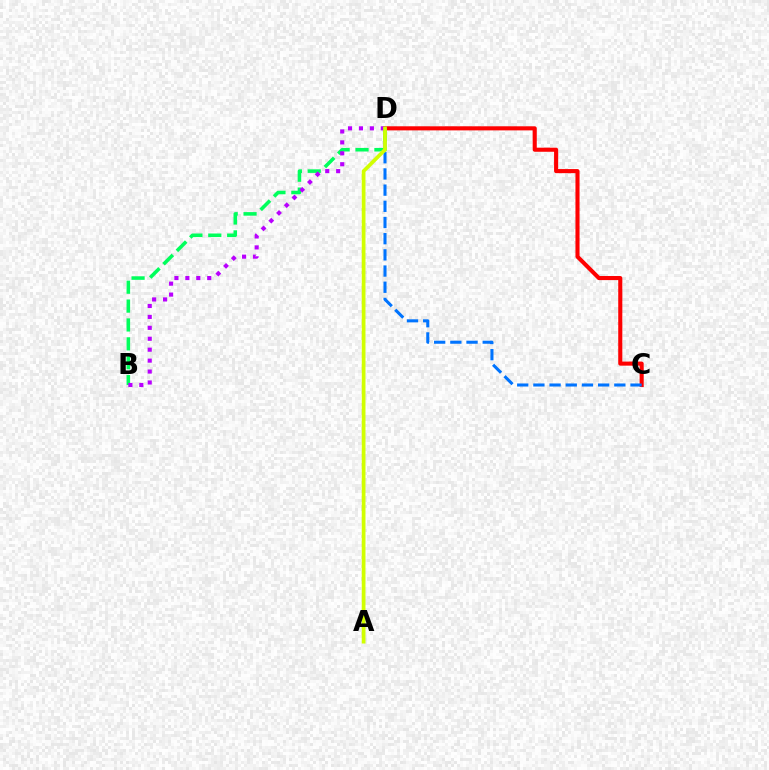{('C', 'D'): [{'color': '#ff0000', 'line_style': 'solid', 'thickness': 2.94}, {'color': '#0074ff', 'line_style': 'dashed', 'thickness': 2.2}], ('B', 'D'): [{'color': '#00ff5c', 'line_style': 'dashed', 'thickness': 2.57}, {'color': '#b900ff', 'line_style': 'dotted', 'thickness': 2.97}], ('A', 'D'): [{'color': '#d1ff00', 'line_style': 'solid', 'thickness': 2.68}]}